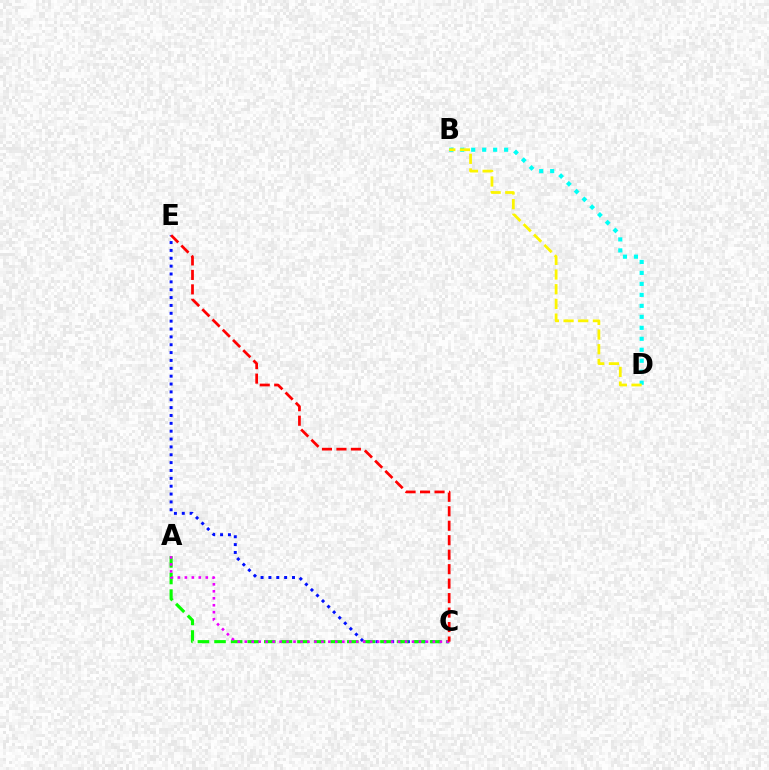{('C', 'E'): [{'color': '#0010ff', 'line_style': 'dotted', 'thickness': 2.14}, {'color': '#ff0000', 'line_style': 'dashed', 'thickness': 1.97}], ('A', 'C'): [{'color': '#08ff00', 'line_style': 'dashed', 'thickness': 2.25}, {'color': '#ee00ff', 'line_style': 'dotted', 'thickness': 1.89}], ('B', 'D'): [{'color': '#00fff6', 'line_style': 'dotted', 'thickness': 2.98}, {'color': '#fcf500', 'line_style': 'dashed', 'thickness': 1.99}]}